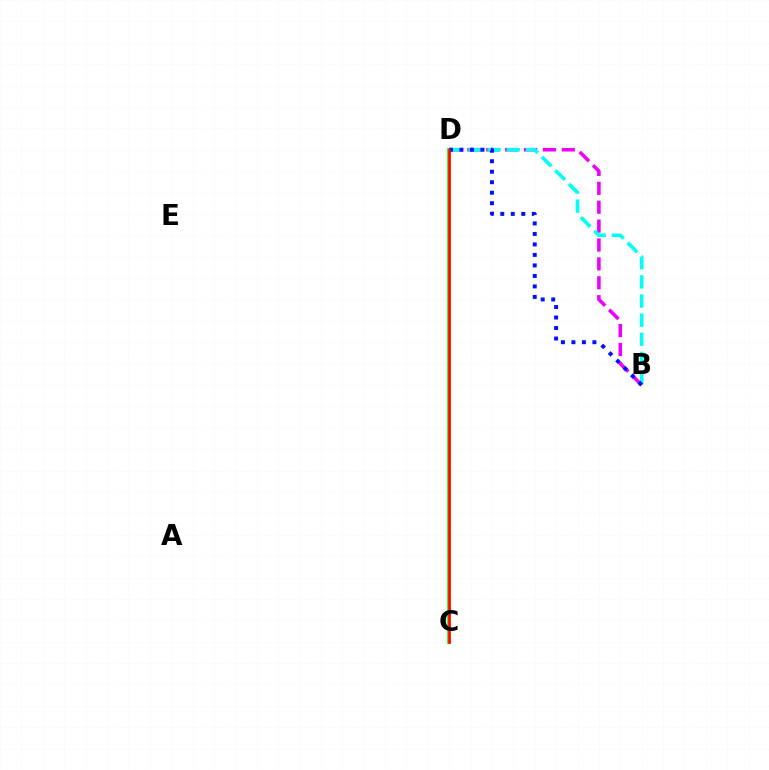{('B', 'D'): [{'color': '#ee00ff', 'line_style': 'dashed', 'thickness': 2.57}, {'color': '#00fff6', 'line_style': 'dashed', 'thickness': 2.6}, {'color': '#0010ff', 'line_style': 'dotted', 'thickness': 2.85}], ('C', 'D'): [{'color': '#08ff00', 'line_style': 'solid', 'thickness': 2.65}, {'color': '#fcf500', 'line_style': 'solid', 'thickness': 1.88}, {'color': '#ff0000', 'line_style': 'solid', 'thickness': 1.91}]}